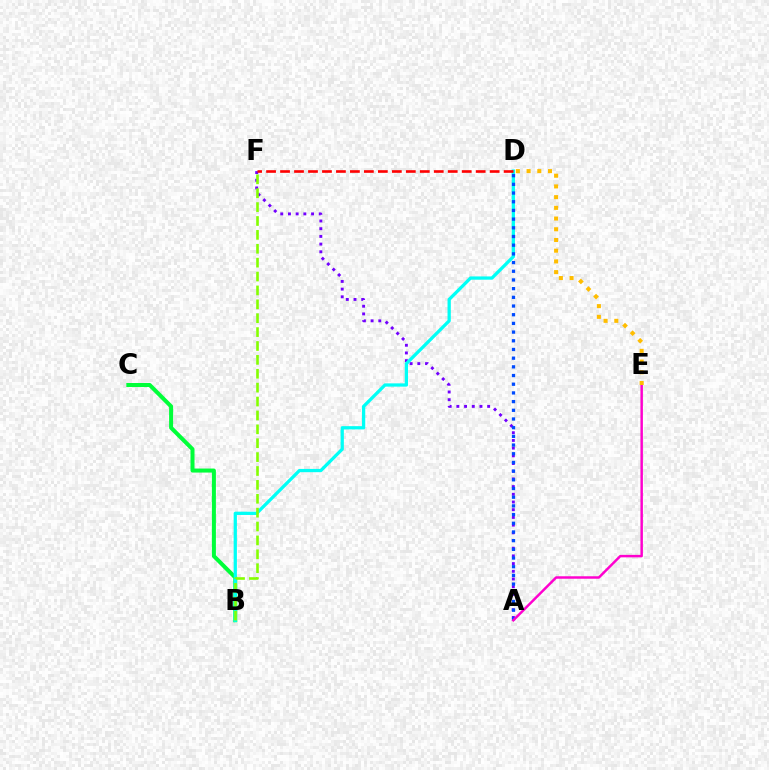{('A', 'F'): [{'color': '#7200ff', 'line_style': 'dotted', 'thickness': 2.09}], ('B', 'C'): [{'color': '#00ff39', 'line_style': 'solid', 'thickness': 2.89}], ('B', 'D'): [{'color': '#00fff6', 'line_style': 'solid', 'thickness': 2.35}], ('A', 'D'): [{'color': '#004bff', 'line_style': 'dotted', 'thickness': 2.36}], ('D', 'F'): [{'color': '#ff0000', 'line_style': 'dashed', 'thickness': 1.9}], ('A', 'E'): [{'color': '#ff00cf', 'line_style': 'solid', 'thickness': 1.78}], ('B', 'F'): [{'color': '#84ff00', 'line_style': 'dashed', 'thickness': 1.89}], ('D', 'E'): [{'color': '#ffbd00', 'line_style': 'dotted', 'thickness': 2.91}]}